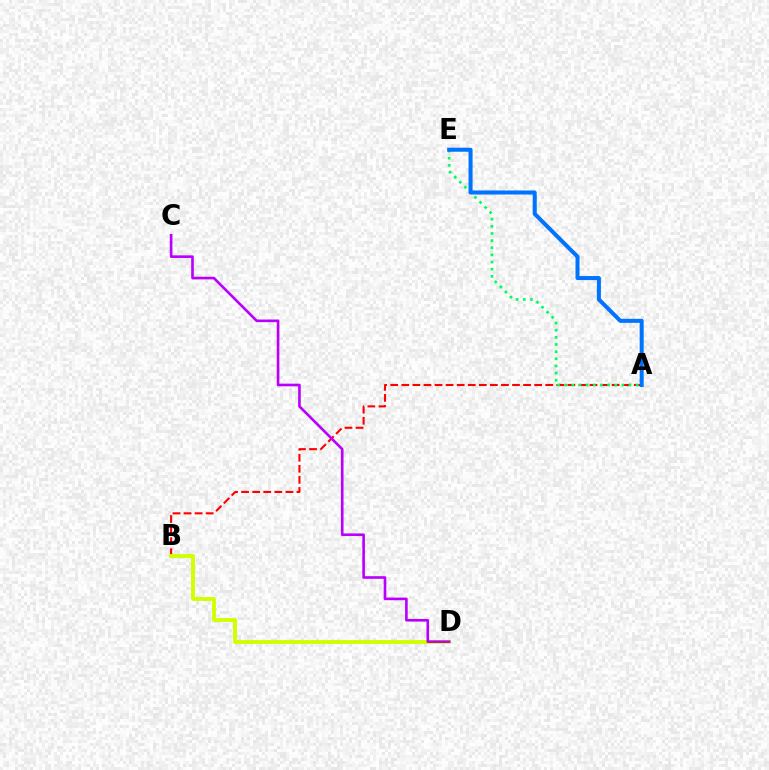{('A', 'B'): [{'color': '#ff0000', 'line_style': 'dashed', 'thickness': 1.5}], ('A', 'E'): [{'color': '#00ff5c', 'line_style': 'dotted', 'thickness': 1.94}, {'color': '#0074ff', 'line_style': 'solid', 'thickness': 2.91}], ('B', 'D'): [{'color': '#d1ff00', 'line_style': 'solid', 'thickness': 2.78}], ('C', 'D'): [{'color': '#b900ff', 'line_style': 'solid', 'thickness': 1.9}]}